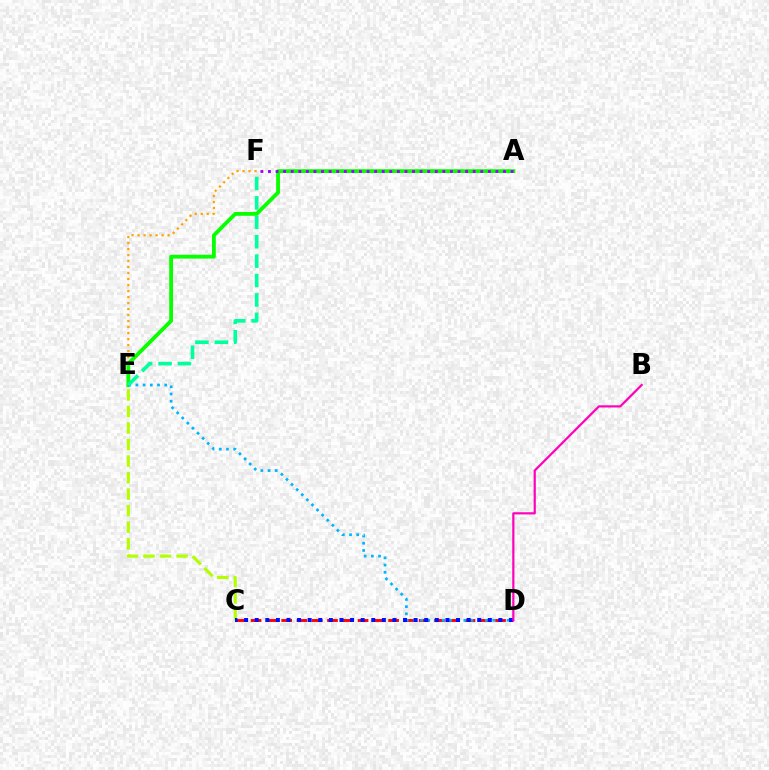{('C', 'D'): [{'color': '#ff0000', 'line_style': 'dashed', 'thickness': 2.08}, {'color': '#0010ff', 'line_style': 'dotted', 'thickness': 2.88}], ('E', 'F'): [{'color': '#ffa500', 'line_style': 'dotted', 'thickness': 1.63}, {'color': '#00ff9d', 'line_style': 'dashed', 'thickness': 2.64}], ('A', 'E'): [{'color': '#08ff00', 'line_style': 'solid', 'thickness': 2.75}], ('D', 'E'): [{'color': '#00b5ff', 'line_style': 'dotted', 'thickness': 1.96}], ('A', 'F'): [{'color': '#9b00ff', 'line_style': 'dotted', 'thickness': 2.06}], ('C', 'E'): [{'color': '#b3ff00', 'line_style': 'dashed', 'thickness': 2.24}], ('B', 'D'): [{'color': '#ff00bd', 'line_style': 'solid', 'thickness': 1.59}]}